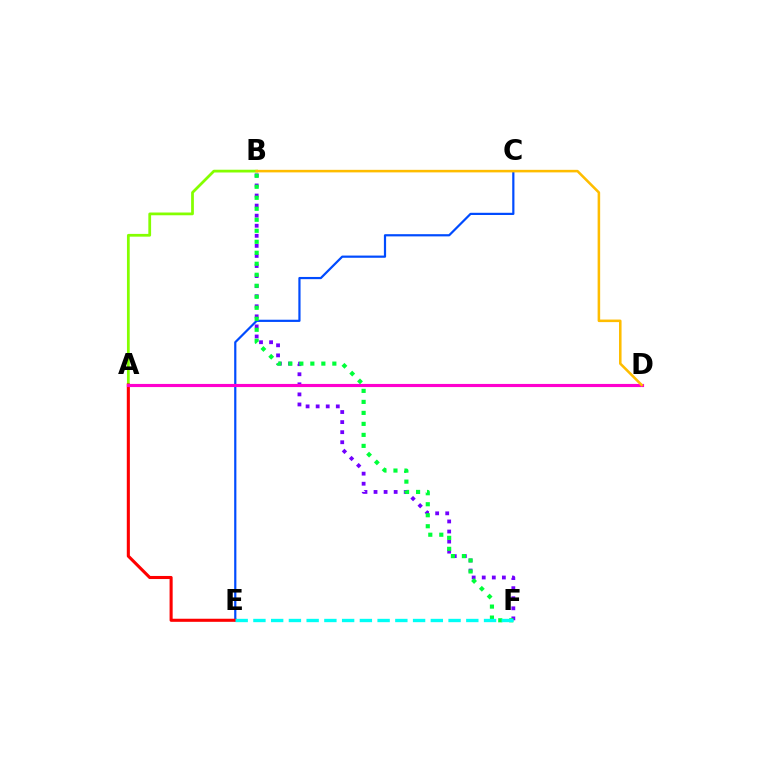{('A', 'B'): [{'color': '#84ff00', 'line_style': 'solid', 'thickness': 1.98}], ('C', 'E'): [{'color': '#004bff', 'line_style': 'solid', 'thickness': 1.59}], ('A', 'E'): [{'color': '#ff0000', 'line_style': 'solid', 'thickness': 2.22}], ('B', 'F'): [{'color': '#7200ff', 'line_style': 'dotted', 'thickness': 2.74}, {'color': '#00ff39', 'line_style': 'dotted', 'thickness': 2.99}], ('A', 'D'): [{'color': '#ff00cf', 'line_style': 'solid', 'thickness': 2.25}], ('B', 'D'): [{'color': '#ffbd00', 'line_style': 'solid', 'thickness': 1.84}], ('E', 'F'): [{'color': '#00fff6', 'line_style': 'dashed', 'thickness': 2.41}]}